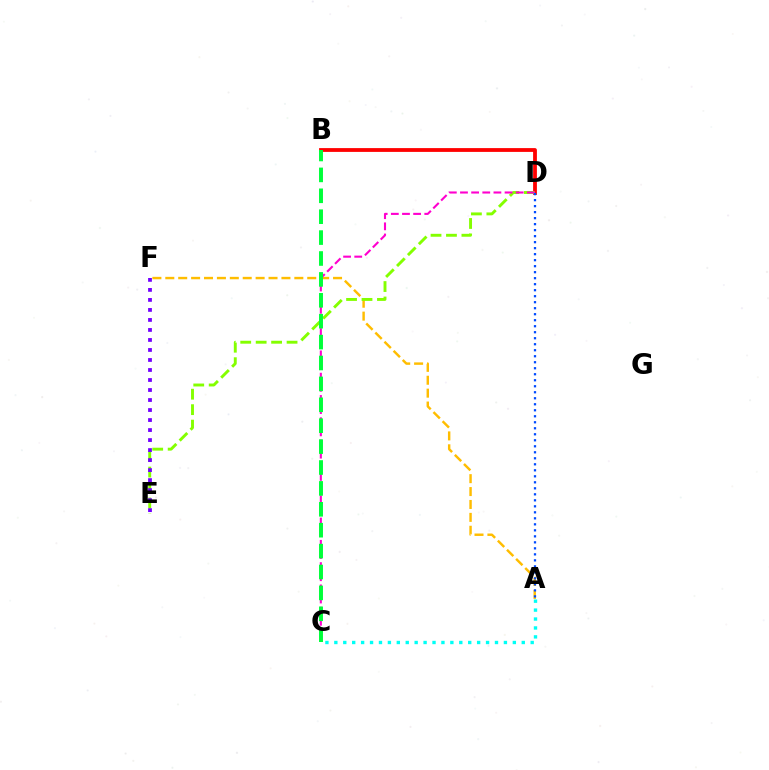{('A', 'F'): [{'color': '#ffbd00', 'line_style': 'dashed', 'thickness': 1.75}], ('B', 'D'): [{'color': '#ff0000', 'line_style': 'solid', 'thickness': 2.74}], ('D', 'E'): [{'color': '#84ff00', 'line_style': 'dashed', 'thickness': 2.1}], ('E', 'F'): [{'color': '#7200ff', 'line_style': 'dotted', 'thickness': 2.72}], ('C', 'D'): [{'color': '#ff00cf', 'line_style': 'dashed', 'thickness': 1.51}], ('B', 'C'): [{'color': '#00ff39', 'line_style': 'dashed', 'thickness': 2.84}], ('A', 'C'): [{'color': '#00fff6', 'line_style': 'dotted', 'thickness': 2.42}], ('A', 'D'): [{'color': '#004bff', 'line_style': 'dotted', 'thickness': 1.63}]}